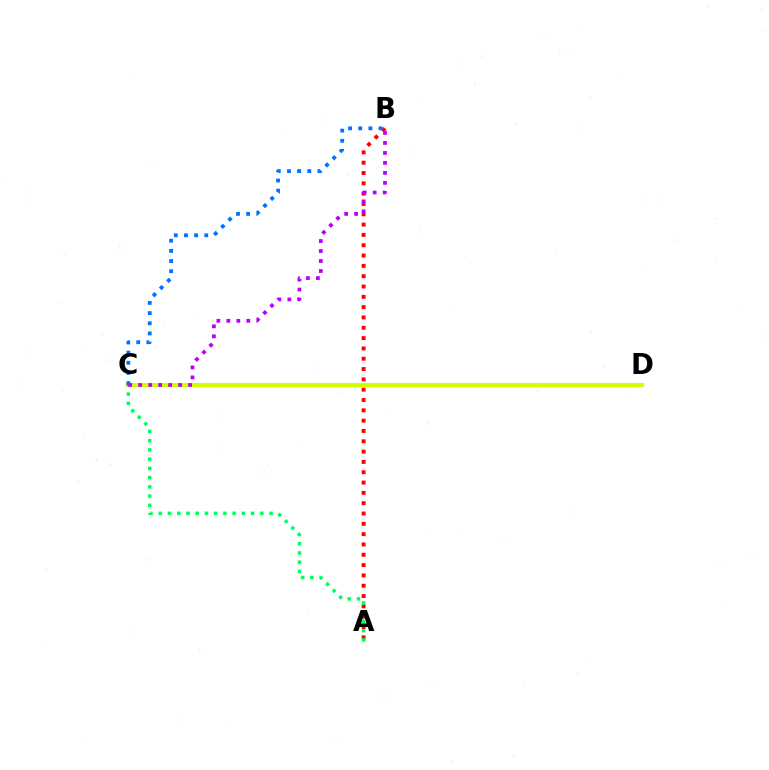{('A', 'B'): [{'color': '#ff0000', 'line_style': 'dotted', 'thickness': 2.8}], ('C', 'D'): [{'color': '#d1ff00', 'line_style': 'solid', 'thickness': 2.96}], ('A', 'C'): [{'color': '#00ff5c', 'line_style': 'dotted', 'thickness': 2.51}], ('B', 'C'): [{'color': '#0074ff', 'line_style': 'dotted', 'thickness': 2.76}, {'color': '#b900ff', 'line_style': 'dotted', 'thickness': 2.71}]}